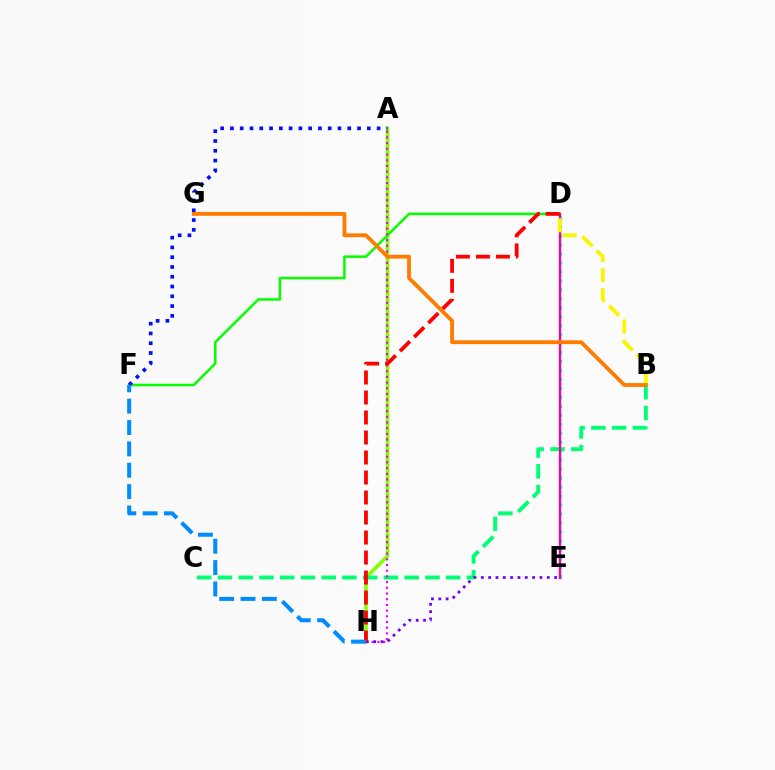{('A', 'H'): [{'color': '#84ff00', 'line_style': 'solid', 'thickness': 2.59}, {'color': '#ee00ff', 'line_style': 'dotted', 'thickness': 1.55}], ('D', 'E'): [{'color': '#00fff6', 'line_style': 'dotted', 'thickness': 2.44}, {'color': '#ff0094', 'line_style': 'solid', 'thickness': 1.7}], ('D', 'F'): [{'color': '#08ff00', 'line_style': 'solid', 'thickness': 1.82}], ('B', 'C'): [{'color': '#00ff74', 'line_style': 'dashed', 'thickness': 2.82}], ('B', 'D'): [{'color': '#fcf500', 'line_style': 'dashed', 'thickness': 2.73}], ('E', 'H'): [{'color': '#7200ff', 'line_style': 'dotted', 'thickness': 1.99}], ('A', 'F'): [{'color': '#0010ff', 'line_style': 'dotted', 'thickness': 2.66}], ('D', 'H'): [{'color': '#ff0000', 'line_style': 'dashed', 'thickness': 2.72}], ('B', 'G'): [{'color': '#ff7c00', 'line_style': 'solid', 'thickness': 2.76}], ('F', 'H'): [{'color': '#008cff', 'line_style': 'dashed', 'thickness': 2.9}]}